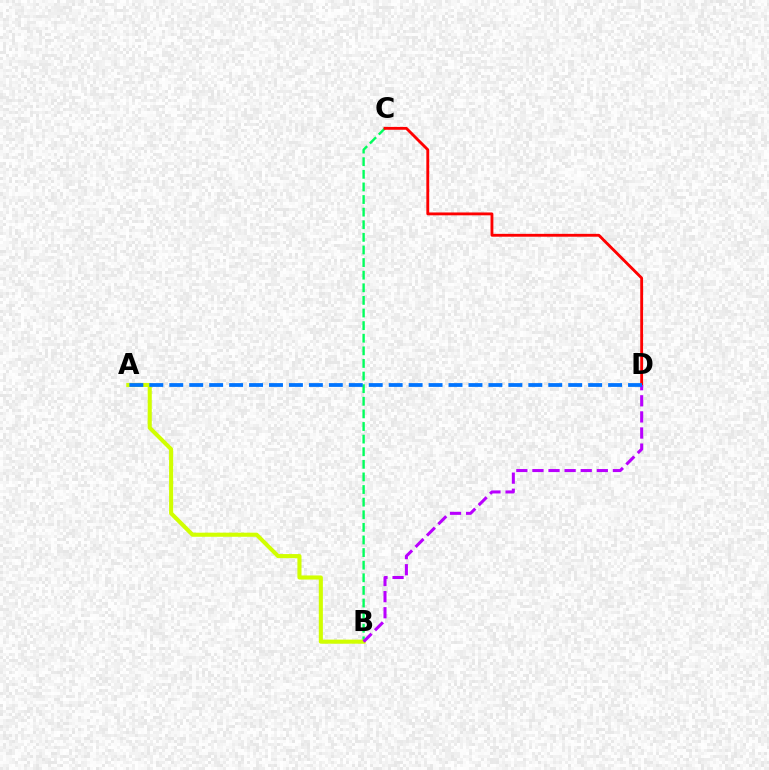{('B', 'C'): [{'color': '#00ff5c', 'line_style': 'dashed', 'thickness': 1.71}], ('C', 'D'): [{'color': '#ff0000', 'line_style': 'solid', 'thickness': 2.05}], ('A', 'B'): [{'color': '#d1ff00', 'line_style': 'solid', 'thickness': 2.94}], ('B', 'D'): [{'color': '#b900ff', 'line_style': 'dashed', 'thickness': 2.19}], ('A', 'D'): [{'color': '#0074ff', 'line_style': 'dashed', 'thickness': 2.71}]}